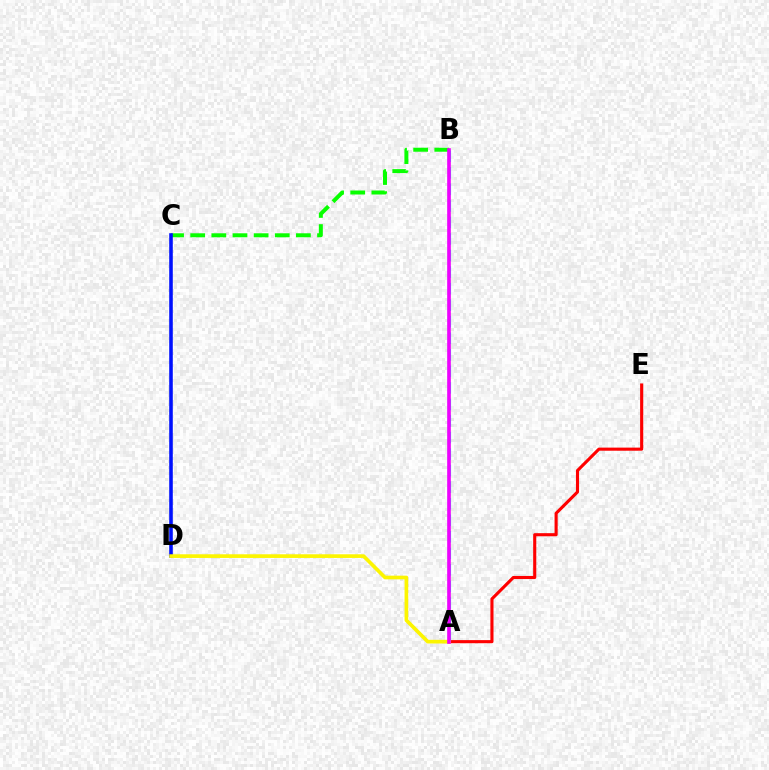{('A', 'E'): [{'color': '#ff0000', 'line_style': 'solid', 'thickness': 2.24}], ('A', 'B'): [{'color': '#00fff6', 'line_style': 'dashed', 'thickness': 2.25}, {'color': '#ee00ff', 'line_style': 'solid', 'thickness': 2.62}], ('B', 'C'): [{'color': '#08ff00', 'line_style': 'dashed', 'thickness': 2.87}], ('C', 'D'): [{'color': '#0010ff', 'line_style': 'solid', 'thickness': 2.57}], ('A', 'D'): [{'color': '#fcf500', 'line_style': 'solid', 'thickness': 2.65}]}